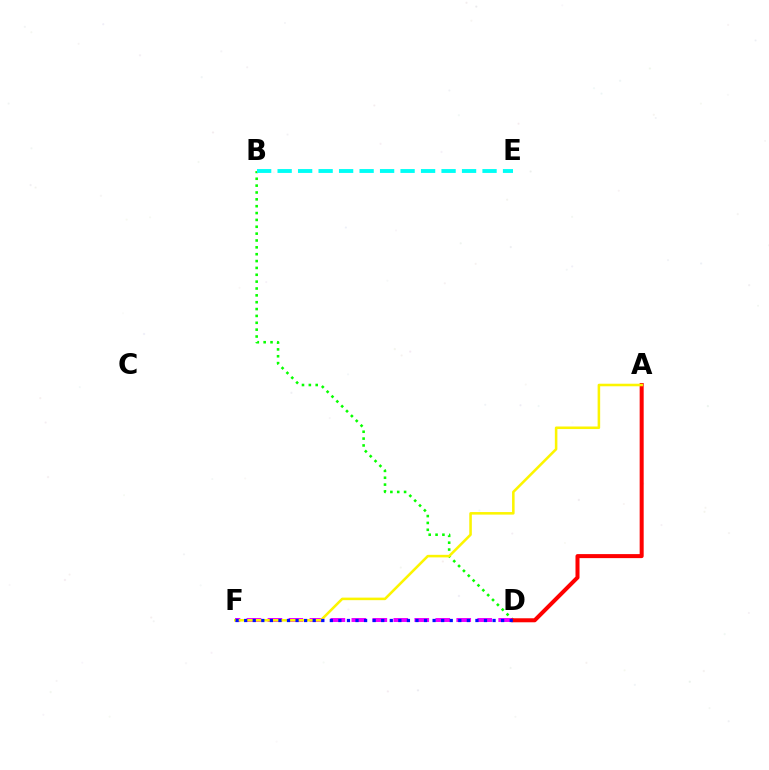{('B', 'D'): [{'color': '#08ff00', 'line_style': 'dotted', 'thickness': 1.86}], ('D', 'F'): [{'color': '#ee00ff', 'line_style': 'dashed', 'thickness': 2.85}, {'color': '#0010ff', 'line_style': 'dotted', 'thickness': 2.33}], ('A', 'D'): [{'color': '#ff0000', 'line_style': 'solid', 'thickness': 2.89}], ('A', 'F'): [{'color': '#fcf500', 'line_style': 'solid', 'thickness': 1.84}], ('B', 'E'): [{'color': '#00fff6', 'line_style': 'dashed', 'thickness': 2.78}]}